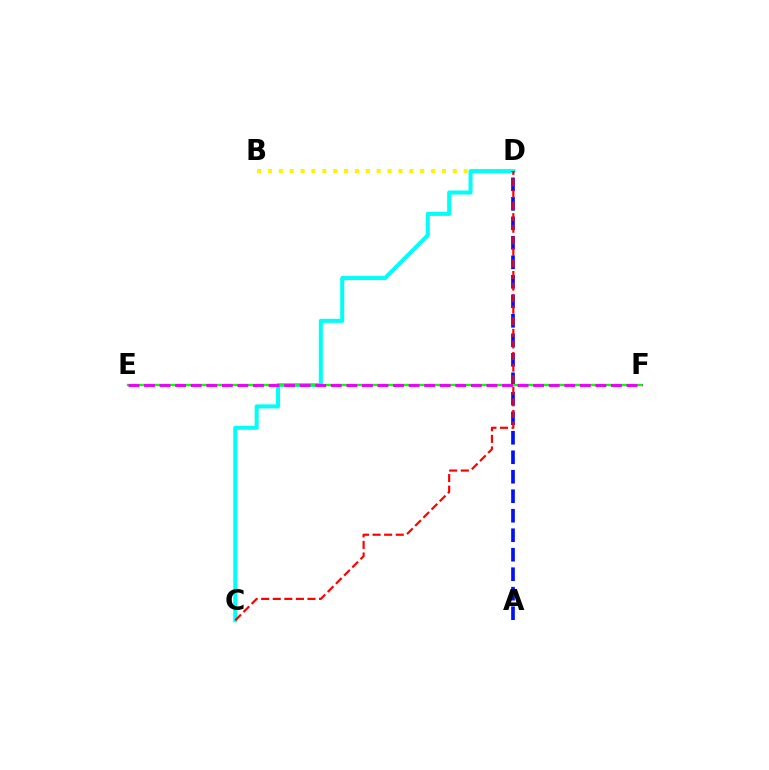{('B', 'D'): [{'color': '#fcf500', 'line_style': 'dotted', 'thickness': 2.96}], ('C', 'D'): [{'color': '#00fff6', 'line_style': 'solid', 'thickness': 2.91}, {'color': '#ff0000', 'line_style': 'dashed', 'thickness': 1.57}], ('A', 'D'): [{'color': '#0010ff', 'line_style': 'dashed', 'thickness': 2.65}], ('E', 'F'): [{'color': '#08ff00', 'line_style': 'solid', 'thickness': 1.69}, {'color': '#ee00ff', 'line_style': 'dashed', 'thickness': 2.11}]}